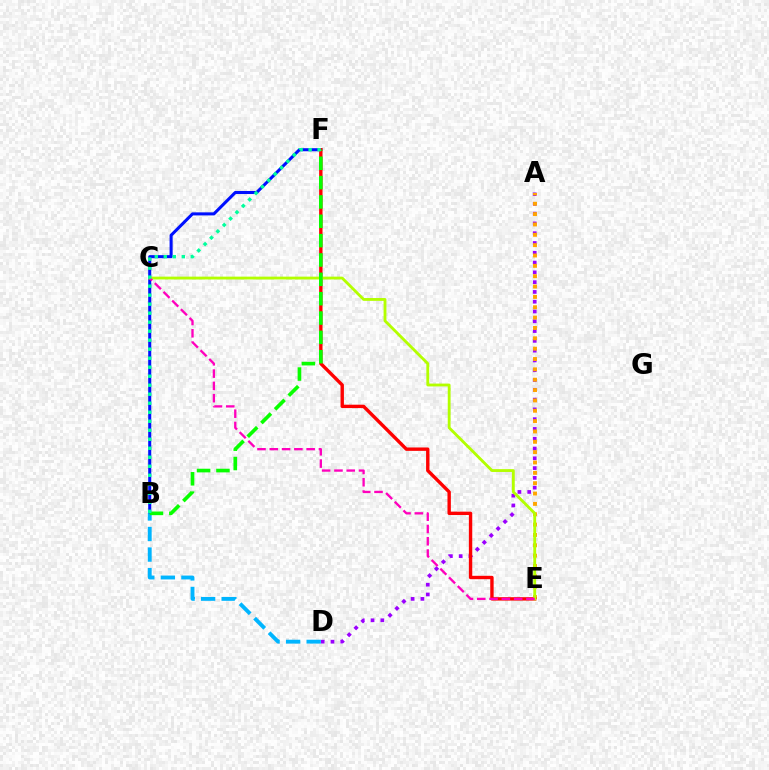{('A', 'D'): [{'color': '#9b00ff', 'line_style': 'dotted', 'thickness': 2.66}], ('B', 'F'): [{'color': '#0010ff', 'line_style': 'solid', 'thickness': 2.2}, {'color': '#08ff00', 'line_style': 'dashed', 'thickness': 2.63}, {'color': '#00ff9d', 'line_style': 'dotted', 'thickness': 2.45}], ('B', 'D'): [{'color': '#00b5ff', 'line_style': 'dashed', 'thickness': 2.79}], ('A', 'E'): [{'color': '#ffa500', 'line_style': 'dotted', 'thickness': 2.81}], ('E', 'F'): [{'color': '#ff0000', 'line_style': 'solid', 'thickness': 2.44}], ('C', 'E'): [{'color': '#b3ff00', 'line_style': 'solid', 'thickness': 2.04}, {'color': '#ff00bd', 'line_style': 'dashed', 'thickness': 1.67}]}